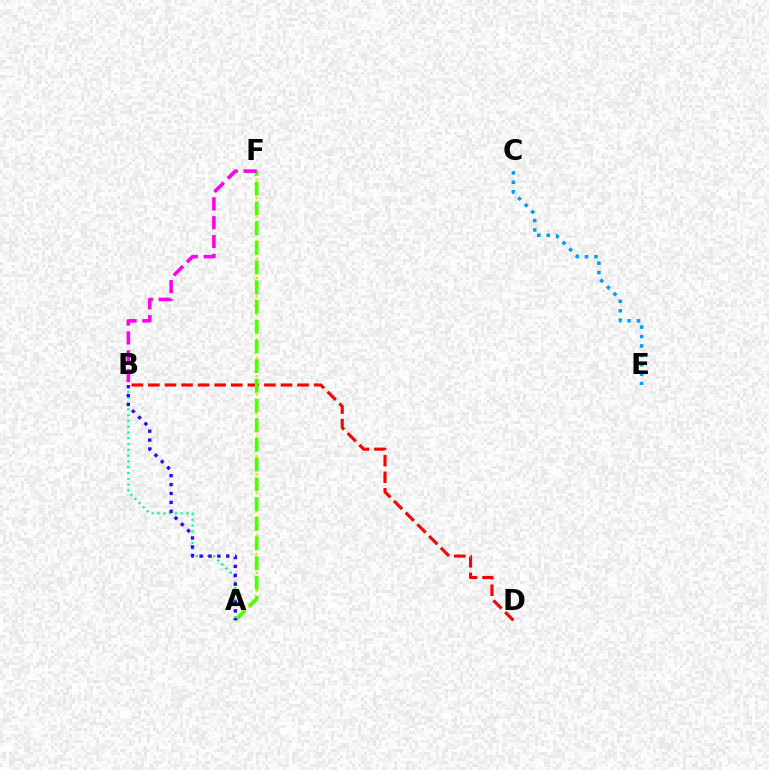{('A', 'F'): [{'color': '#ffd500', 'line_style': 'dotted', 'thickness': 1.67}, {'color': '#4fff00', 'line_style': 'dashed', 'thickness': 2.68}], ('A', 'B'): [{'color': '#00ff86', 'line_style': 'dotted', 'thickness': 1.57}, {'color': '#3700ff', 'line_style': 'dotted', 'thickness': 2.42}], ('B', 'D'): [{'color': '#ff0000', 'line_style': 'dashed', 'thickness': 2.25}], ('B', 'F'): [{'color': '#ff00ed', 'line_style': 'dashed', 'thickness': 2.56}], ('C', 'E'): [{'color': '#009eff', 'line_style': 'dotted', 'thickness': 2.56}]}